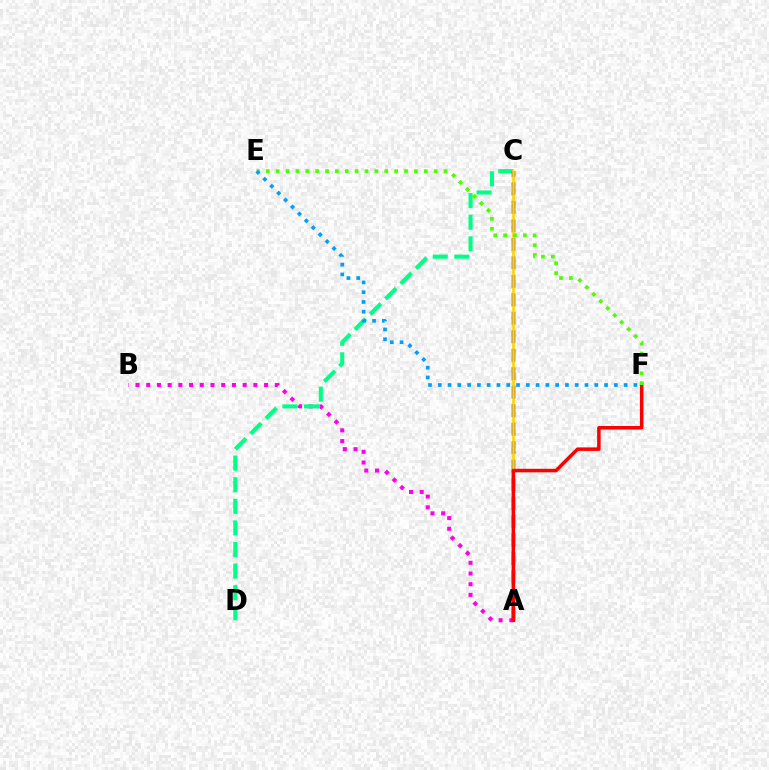{('A', 'B'): [{'color': '#ff00ed', 'line_style': 'dotted', 'thickness': 2.91}], ('C', 'D'): [{'color': '#00ff86', 'line_style': 'dashed', 'thickness': 2.93}], ('A', 'C'): [{'color': '#3700ff', 'line_style': 'dashed', 'thickness': 2.51}, {'color': '#ffd500', 'line_style': 'solid', 'thickness': 1.9}], ('A', 'F'): [{'color': '#ff0000', 'line_style': 'solid', 'thickness': 2.54}], ('E', 'F'): [{'color': '#4fff00', 'line_style': 'dotted', 'thickness': 2.68}, {'color': '#009eff', 'line_style': 'dotted', 'thickness': 2.66}]}